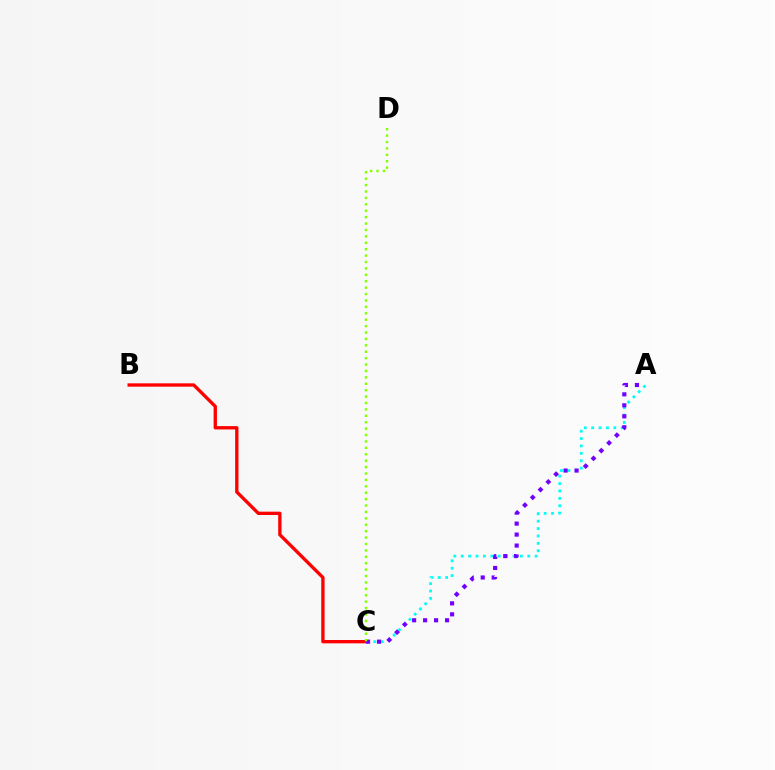{('A', 'C'): [{'color': '#00fff6', 'line_style': 'dotted', 'thickness': 2.01}, {'color': '#7200ff', 'line_style': 'dotted', 'thickness': 2.98}], ('B', 'C'): [{'color': '#ff0000', 'line_style': 'solid', 'thickness': 2.4}], ('C', 'D'): [{'color': '#84ff00', 'line_style': 'dotted', 'thickness': 1.74}]}